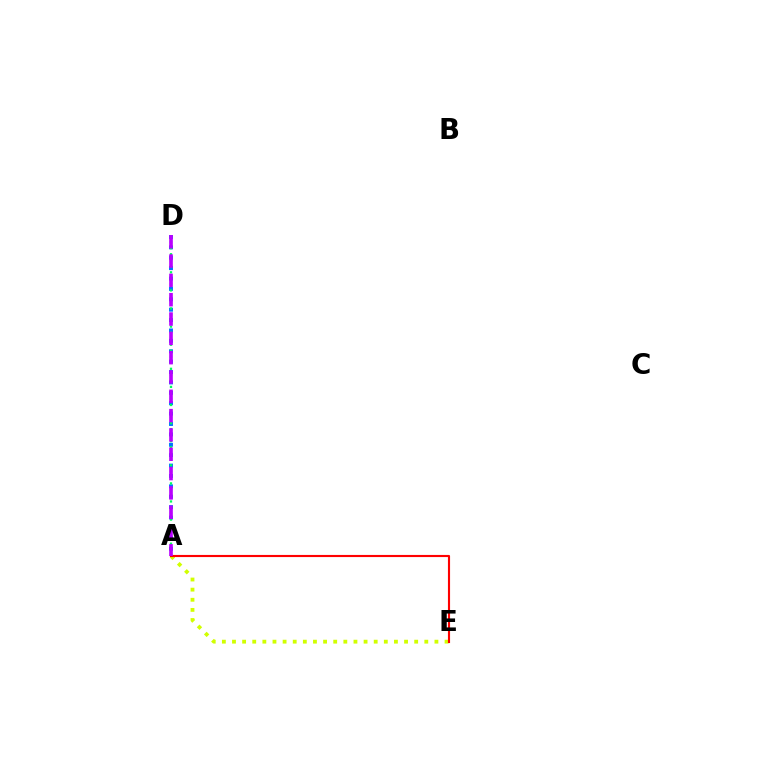{('A', 'E'): [{'color': '#d1ff00', 'line_style': 'dotted', 'thickness': 2.75}, {'color': '#ff0000', 'line_style': 'solid', 'thickness': 1.54}], ('A', 'D'): [{'color': '#0074ff', 'line_style': 'dotted', 'thickness': 2.82}, {'color': '#00ff5c', 'line_style': 'dotted', 'thickness': 1.64}, {'color': '#b900ff', 'line_style': 'dashed', 'thickness': 2.62}]}